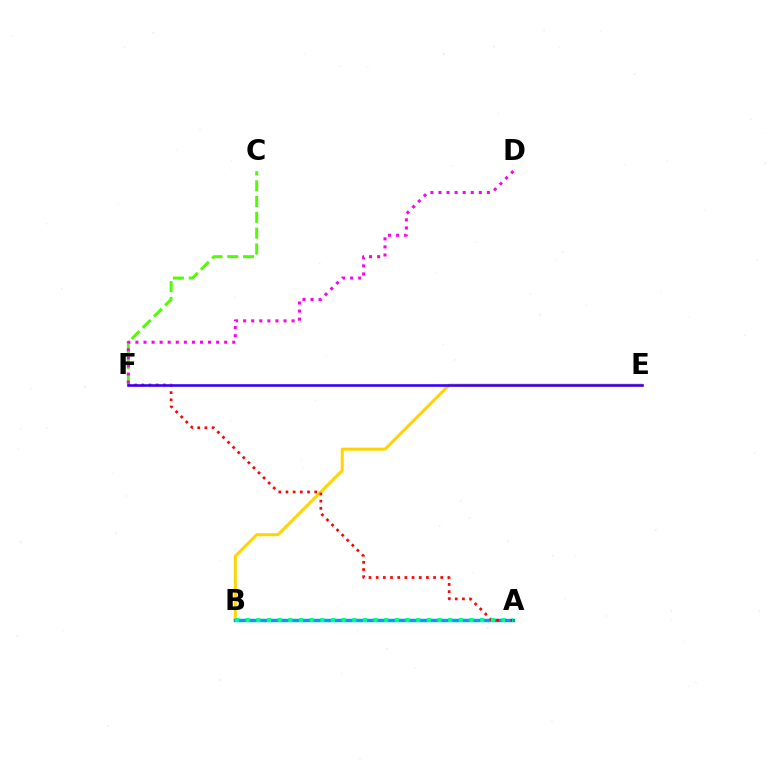{('B', 'E'): [{'color': '#ffd500', 'line_style': 'solid', 'thickness': 2.18}], ('A', 'B'): [{'color': '#009eff', 'line_style': 'solid', 'thickness': 2.49}, {'color': '#00ff86', 'line_style': 'dotted', 'thickness': 2.9}], ('C', 'F'): [{'color': '#4fff00', 'line_style': 'dashed', 'thickness': 2.15}], ('A', 'F'): [{'color': '#ff0000', 'line_style': 'dotted', 'thickness': 1.95}], ('E', 'F'): [{'color': '#3700ff', 'line_style': 'solid', 'thickness': 1.89}], ('D', 'F'): [{'color': '#ff00ed', 'line_style': 'dotted', 'thickness': 2.19}]}